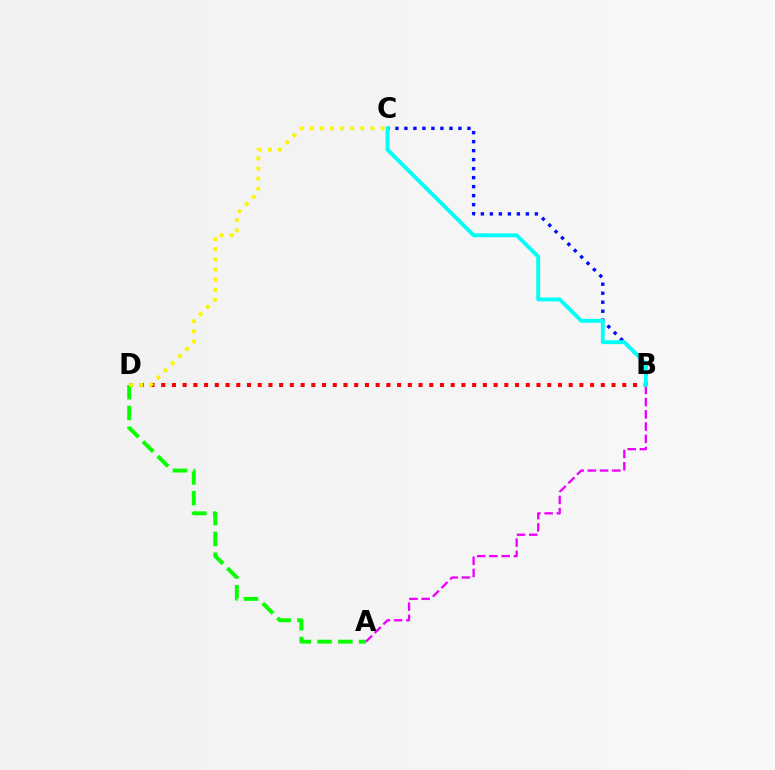{('B', 'C'): [{'color': '#0010ff', 'line_style': 'dotted', 'thickness': 2.45}, {'color': '#00fff6', 'line_style': 'solid', 'thickness': 2.77}], ('A', 'B'): [{'color': '#ee00ff', 'line_style': 'dashed', 'thickness': 1.66}], ('B', 'D'): [{'color': '#ff0000', 'line_style': 'dotted', 'thickness': 2.91}], ('A', 'D'): [{'color': '#08ff00', 'line_style': 'dashed', 'thickness': 2.82}], ('C', 'D'): [{'color': '#fcf500', 'line_style': 'dotted', 'thickness': 2.75}]}